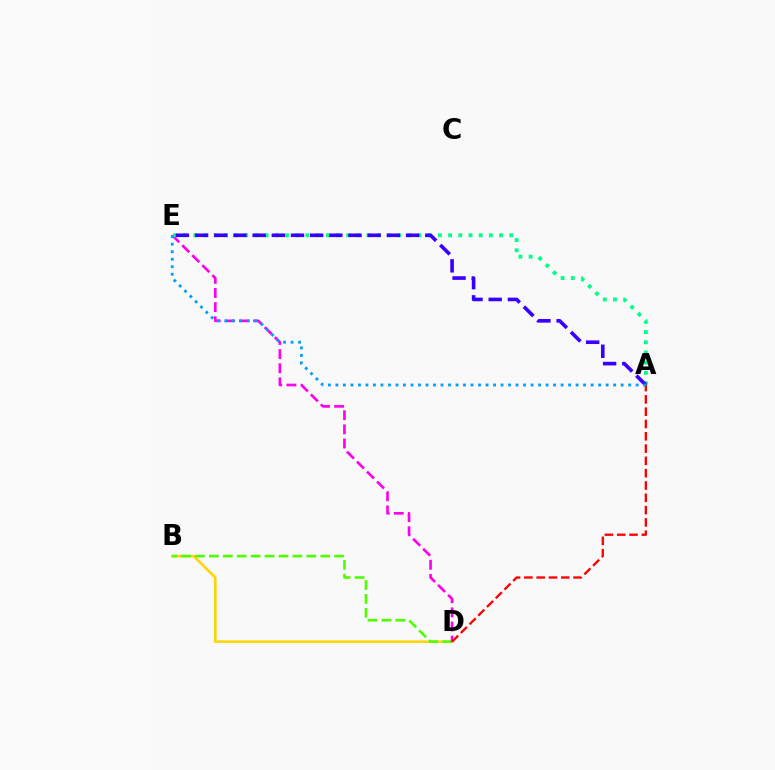{('B', 'D'): [{'color': '#ffd500', 'line_style': 'solid', 'thickness': 1.85}, {'color': '#4fff00', 'line_style': 'dashed', 'thickness': 1.89}], ('D', 'E'): [{'color': '#ff00ed', 'line_style': 'dashed', 'thickness': 1.92}], ('A', 'D'): [{'color': '#ff0000', 'line_style': 'dashed', 'thickness': 1.67}], ('A', 'E'): [{'color': '#00ff86', 'line_style': 'dotted', 'thickness': 2.77}, {'color': '#3700ff', 'line_style': 'dashed', 'thickness': 2.61}, {'color': '#009eff', 'line_style': 'dotted', 'thickness': 2.04}]}